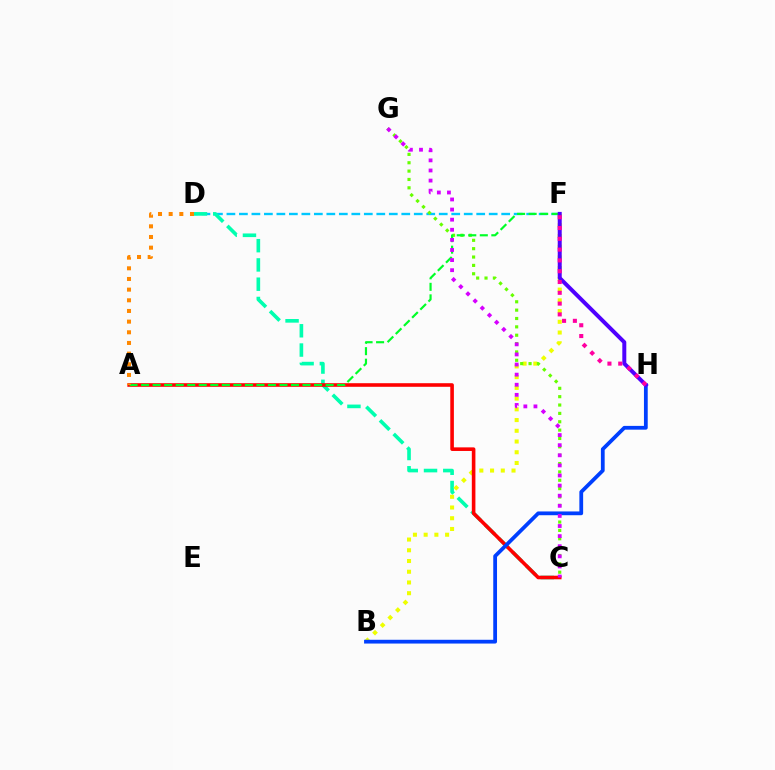{('D', 'F'): [{'color': '#00c7ff', 'line_style': 'dashed', 'thickness': 1.7}], ('C', 'D'): [{'color': '#00ffaf', 'line_style': 'dashed', 'thickness': 2.62}], ('B', 'F'): [{'color': '#eeff00', 'line_style': 'dotted', 'thickness': 2.91}], ('C', 'G'): [{'color': '#66ff00', 'line_style': 'dotted', 'thickness': 2.27}, {'color': '#d600ff', 'line_style': 'dotted', 'thickness': 2.74}], ('A', 'C'): [{'color': '#ff0000', 'line_style': 'solid', 'thickness': 2.59}], ('B', 'H'): [{'color': '#003fff', 'line_style': 'solid', 'thickness': 2.71}], ('A', 'F'): [{'color': '#00ff27', 'line_style': 'dashed', 'thickness': 1.57}], ('F', 'H'): [{'color': '#4f00ff', 'line_style': 'solid', 'thickness': 2.87}, {'color': '#ff00a0', 'line_style': 'dotted', 'thickness': 2.93}], ('A', 'D'): [{'color': '#ff8800', 'line_style': 'dotted', 'thickness': 2.9}]}